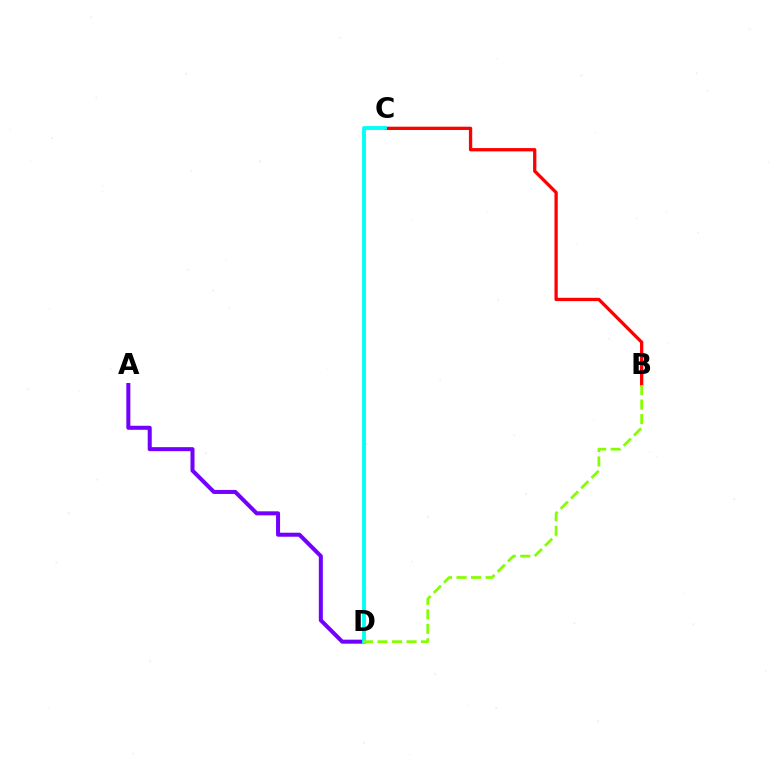{('B', 'C'): [{'color': '#ff0000', 'line_style': 'solid', 'thickness': 2.37}], ('A', 'D'): [{'color': '#7200ff', 'line_style': 'solid', 'thickness': 2.9}], ('C', 'D'): [{'color': '#00fff6', 'line_style': 'solid', 'thickness': 2.76}], ('B', 'D'): [{'color': '#84ff00', 'line_style': 'dashed', 'thickness': 1.97}]}